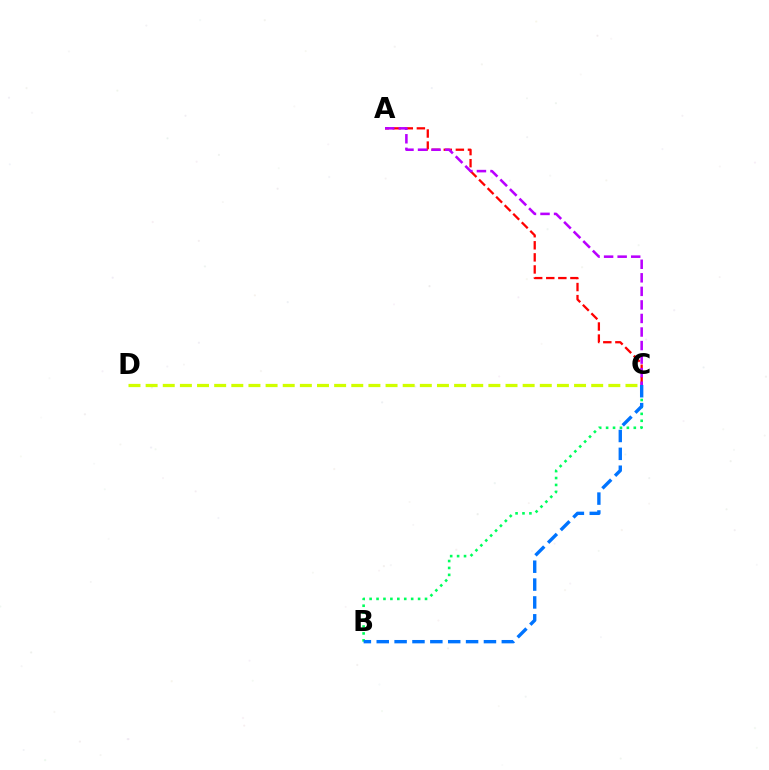{('A', 'C'): [{'color': '#ff0000', 'line_style': 'dashed', 'thickness': 1.64}, {'color': '#b900ff', 'line_style': 'dashed', 'thickness': 1.84}], ('B', 'C'): [{'color': '#00ff5c', 'line_style': 'dotted', 'thickness': 1.88}, {'color': '#0074ff', 'line_style': 'dashed', 'thickness': 2.43}], ('C', 'D'): [{'color': '#d1ff00', 'line_style': 'dashed', 'thickness': 2.33}]}